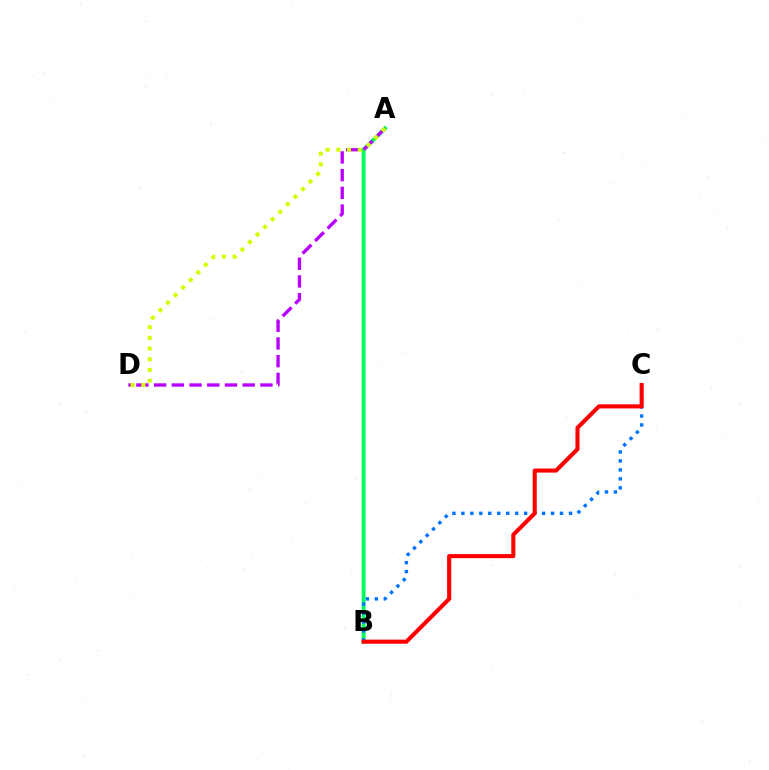{('A', 'B'): [{'color': '#00ff5c', 'line_style': 'solid', 'thickness': 2.79}], ('B', 'C'): [{'color': '#0074ff', 'line_style': 'dotted', 'thickness': 2.44}, {'color': '#ff0000', 'line_style': 'solid', 'thickness': 2.94}], ('A', 'D'): [{'color': '#b900ff', 'line_style': 'dashed', 'thickness': 2.41}, {'color': '#d1ff00', 'line_style': 'dotted', 'thickness': 2.91}]}